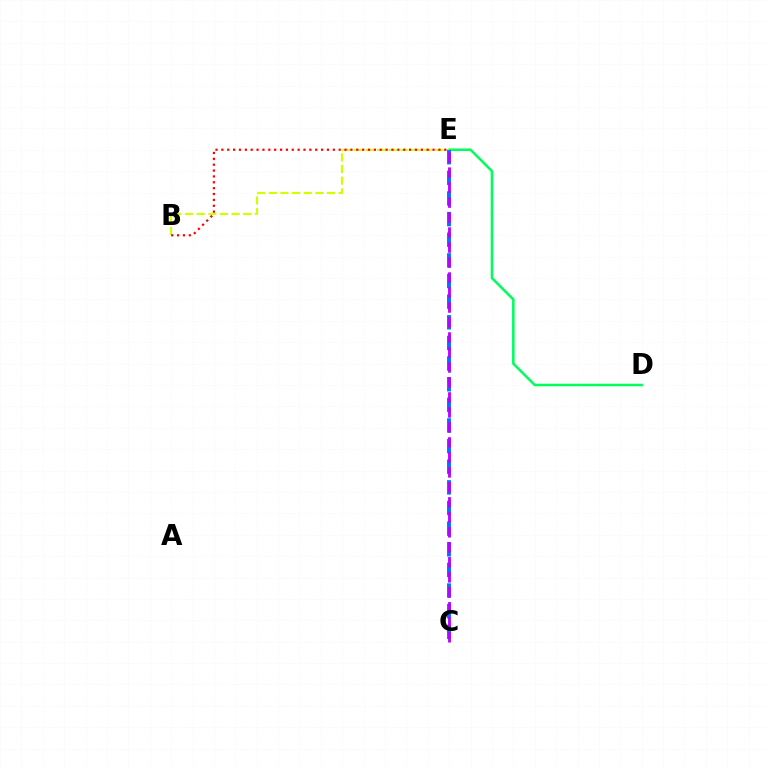{('D', 'E'): [{'color': '#00ff5c', 'line_style': 'solid', 'thickness': 1.84}], ('B', 'E'): [{'color': '#d1ff00', 'line_style': 'dashed', 'thickness': 1.58}, {'color': '#ff0000', 'line_style': 'dotted', 'thickness': 1.59}], ('C', 'E'): [{'color': '#0074ff', 'line_style': 'dashed', 'thickness': 2.8}, {'color': '#b900ff', 'line_style': 'dashed', 'thickness': 2.04}]}